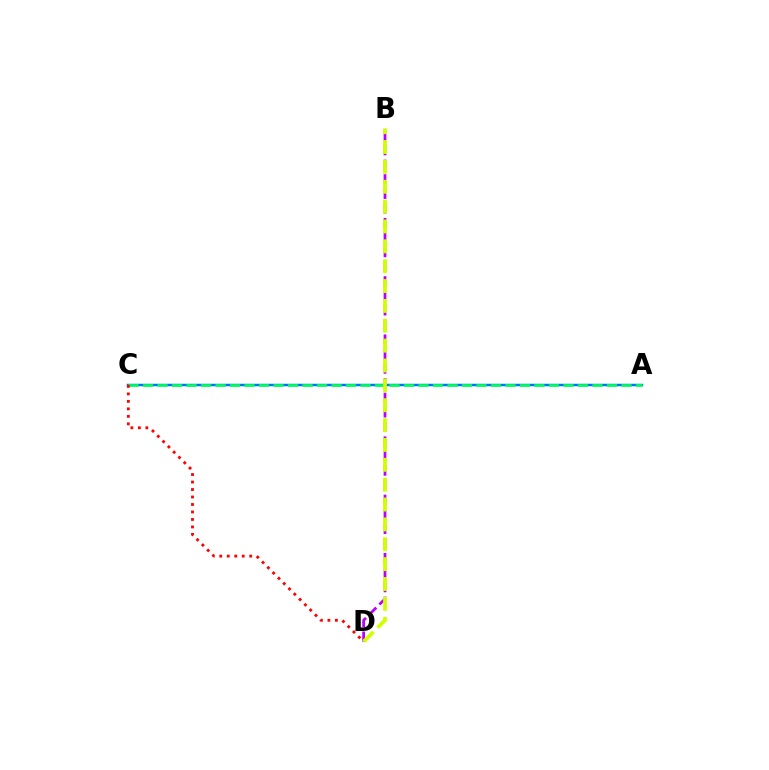{('A', 'C'): [{'color': '#0074ff', 'line_style': 'solid', 'thickness': 1.79}, {'color': '#00ff5c', 'line_style': 'dashed', 'thickness': 1.97}], ('B', 'D'): [{'color': '#b900ff', 'line_style': 'dashed', 'thickness': 1.98}, {'color': '#d1ff00', 'line_style': 'dashed', 'thickness': 2.7}], ('C', 'D'): [{'color': '#ff0000', 'line_style': 'dotted', 'thickness': 2.03}]}